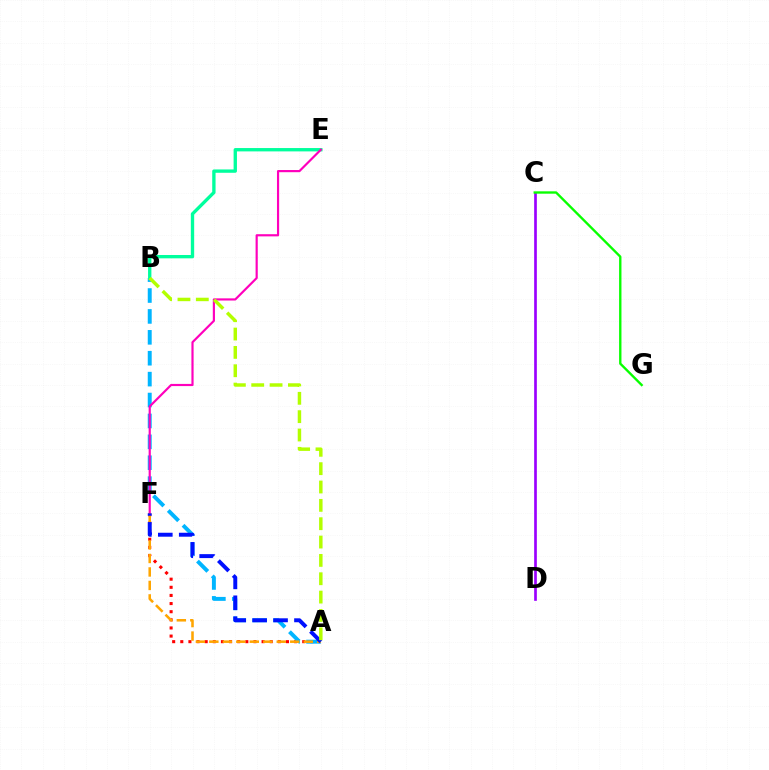{('A', 'F'): [{'color': '#ff0000', 'line_style': 'dotted', 'thickness': 2.21}, {'color': '#ffa500', 'line_style': 'dashed', 'thickness': 1.83}, {'color': '#0010ff', 'line_style': 'dashed', 'thickness': 2.84}], ('A', 'B'): [{'color': '#00b5ff', 'line_style': 'dashed', 'thickness': 2.84}, {'color': '#b3ff00', 'line_style': 'dashed', 'thickness': 2.49}], ('B', 'E'): [{'color': '#00ff9d', 'line_style': 'solid', 'thickness': 2.41}], ('E', 'F'): [{'color': '#ff00bd', 'line_style': 'solid', 'thickness': 1.57}], ('C', 'D'): [{'color': '#9b00ff', 'line_style': 'solid', 'thickness': 1.93}], ('C', 'G'): [{'color': '#08ff00', 'line_style': 'solid', 'thickness': 1.7}]}